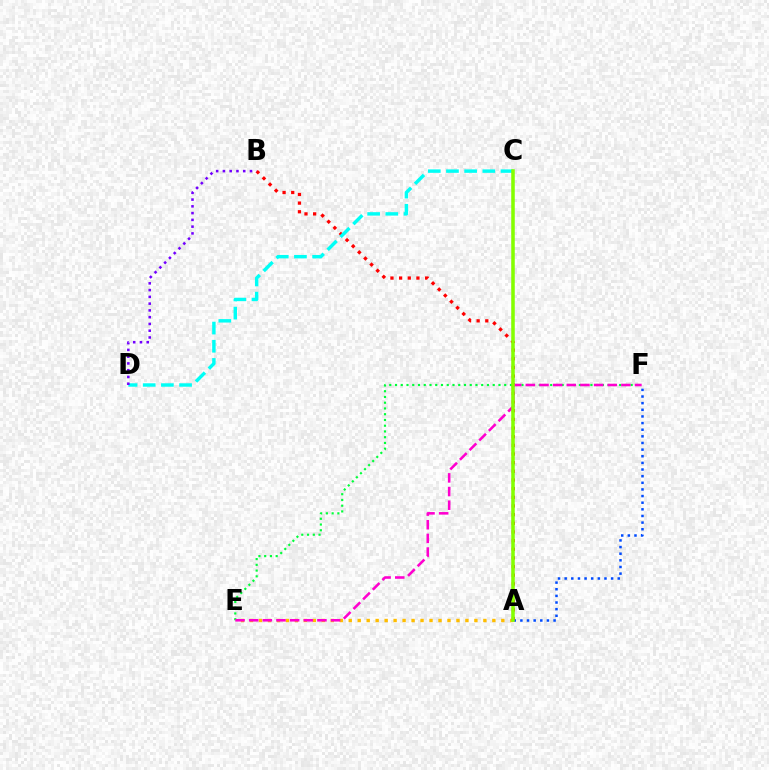{('A', 'F'): [{'color': '#004bff', 'line_style': 'dotted', 'thickness': 1.8}], ('A', 'E'): [{'color': '#ffbd00', 'line_style': 'dotted', 'thickness': 2.44}], ('A', 'B'): [{'color': '#ff0000', 'line_style': 'dotted', 'thickness': 2.35}], ('C', 'D'): [{'color': '#00fff6', 'line_style': 'dashed', 'thickness': 2.47}], ('E', 'F'): [{'color': '#00ff39', 'line_style': 'dotted', 'thickness': 1.56}, {'color': '#ff00cf', 'line_style': 'dashed', 'thickness': 1.85}], ('B', 'D'): [{'color': '#7200ff', 'line_style': 'dotted', 'thickness': 1.84}], ('A', 'C'): [{'color': '#84ff00', 'line_style': 'solid', 'thickness': 2.55}]}